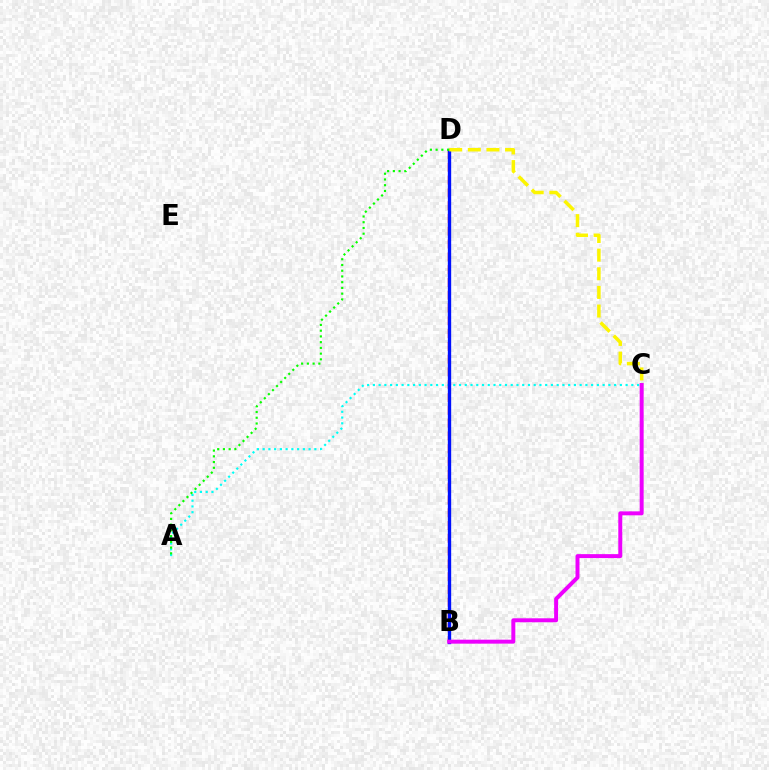{('B', 'D'): [{'color': '#ff0000', 'line_style': 'dashed', 'thickness': 1.74}, {'color': '#0010ff', 'line_style': 'solid', 'thickness': 2.4}], ('A', 'C'): [{'color': '#00fff6', 'line_style': 'dotted', 'thickness': 1.56}], ('C', 'D'): [{'color': '#fcf500', 'line_style': 'dashed', 'thickness': 2.53}], ('A', 'D'): [{'color': '#08ff00', 'line_style': 'dotted', 'thickness': 1.56}], ('B', 'C'): [{'color': '#ee00ff', 'line_style': 'solid', 'thickness': 2.85}]}